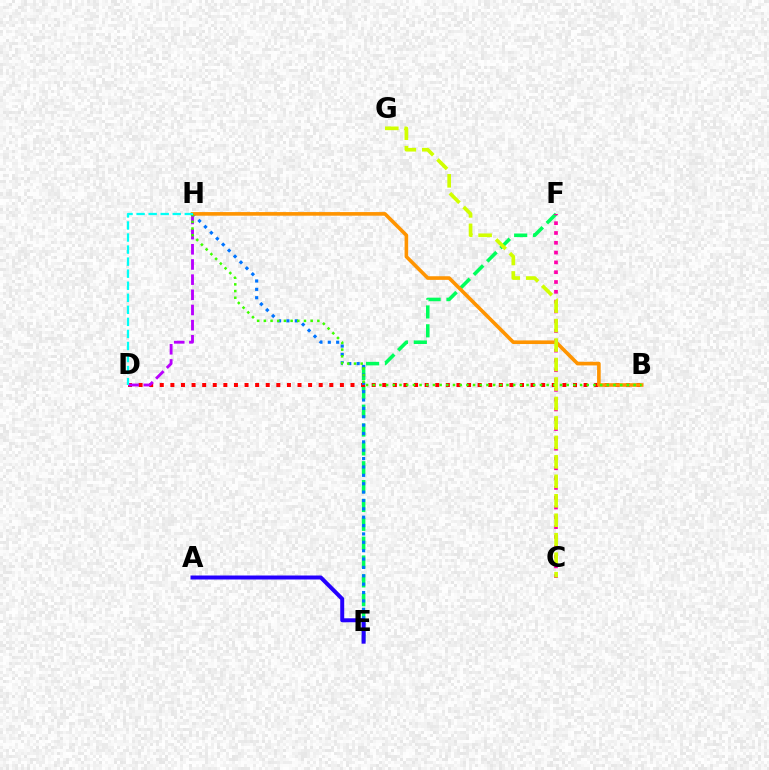{('E', 'F'): [{'color': '#00ff5c', 'line_style': 'dashed', 'thickness': 2.56}], ('B', 'D'): [{'color': '#ff0000', 'line_style': 'dotted', 'thickness': 2.88}], ('E', 'H'): [{'color': '#0074ff', 'line_style': 'dotted', 'thickness': 2.27}], ('D', 'H'): [{'color': '#b900ff', 'line_style': 'dashed', 'thickness': 2.06}, {'color': '#00fff6', 'line_style': 'dashed', 'thickness': 1.64}], ('A', 'E'): [{'color': '#2500ff', 'line_style': 'solid', 'thickness': 2.87}], ('B', 'H'): [{'color': '#ff9400', 'line_style': 'solid', 'thickness': 2.61}, {'color': '#3dff00', 'line_style': 'dotted', 'thickness': 1.82}], ('C', 'F'): [{'color': '#ff00ac', 'line_style': 'dotted', 'thickness': 2.66}], ('C', 'G'): [{'color': '#d1ff00', 'line_style': 'dashed', 'thickness': 2.64}]}